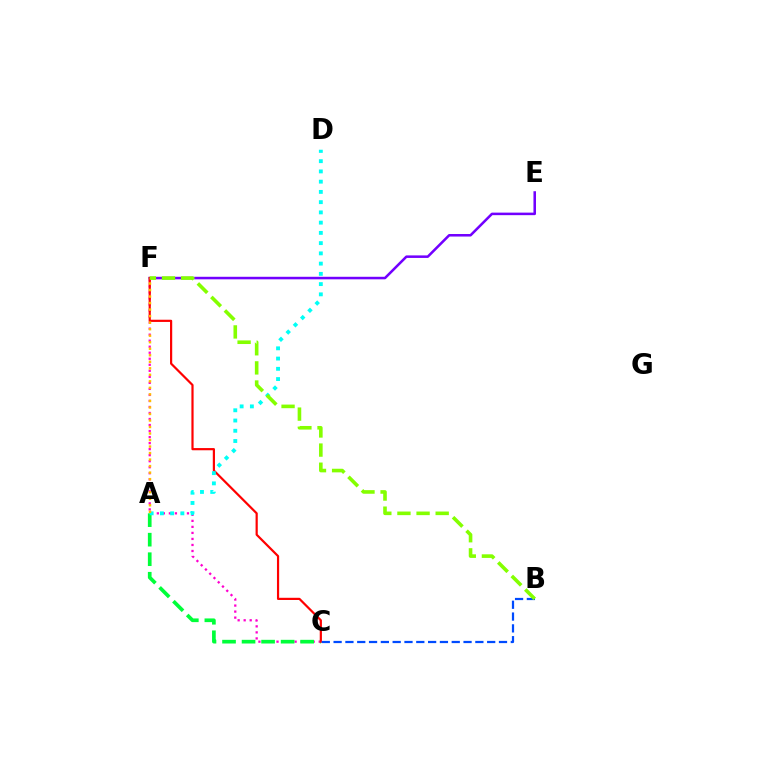{('E', 'F'): [{'color': '#7200ff', 'line_style': 'solid', 'thickness': 1.83}], ('C', 'F'): [{'color': '#ff00cf', 'line_style': 'dotted', 'thickness': 1.64}, {'color': '#ff0000', 'line_style': 'solid', 'thickness': 1.58}], ('A', 'C'): [{'color': '#00ff39', 'line_style': 'dashed', 'thickness': 2.65}], ('A', 'D'): [{'color': '#00fff6', 'line_style': 'dotted', 'thickness': 2.78}], ('A', 'F'): [{'color': '#ffbd00', 'line_style': 'dotted', 'thickness': 1.77}], ('B', 'C'): [{'color': '#004bff', 'line_style': 'dashed', 'thickness': 1.6}], ('B', 'F'): [{'color': '#84ff00', 'line_style': 'dashed', 'thickness': 2.6}]}